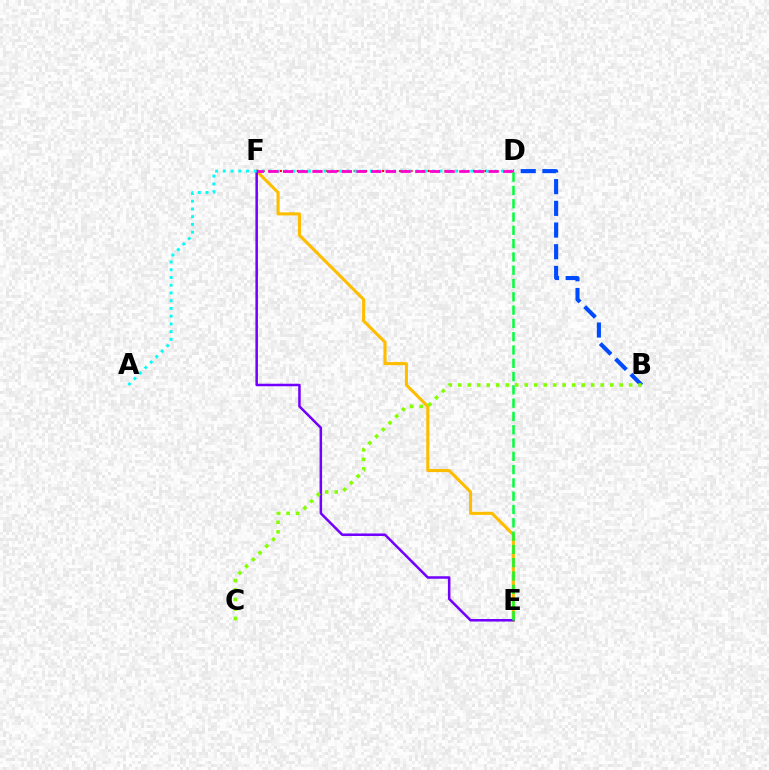{('B', 'D'): [{'color': '#004bff', 'line_style': 'dashed', 'thickness': 2.95}], ('D', 'F'): [{'color': '#ff0000', 'line_style': 'dotted', 'thickness': 1.54}, {'color': '#ff00cf', 'line_style': 'dashed', 'thickness': 1.99}], ('E', 'F'): [{'color': '#ffbd00', 'line_style': 'solid', 'thickness': 2.22}, {'color': '#7200ff', 'line_style': 'solid', 'thickness': 1.82}], ('B', 'C'): [{'color': '#84ff00', 'line_style': 'dotted', 'thickness': 2.58}], ('A', 'D'): [{'color': '#00fff6', 'line_style': 'dotted', 'thickness': 2.1}], ('D', 'E'): [{'color': '#00ff39', 'line_style': 'dashed', 'thickness': 1.81}]}